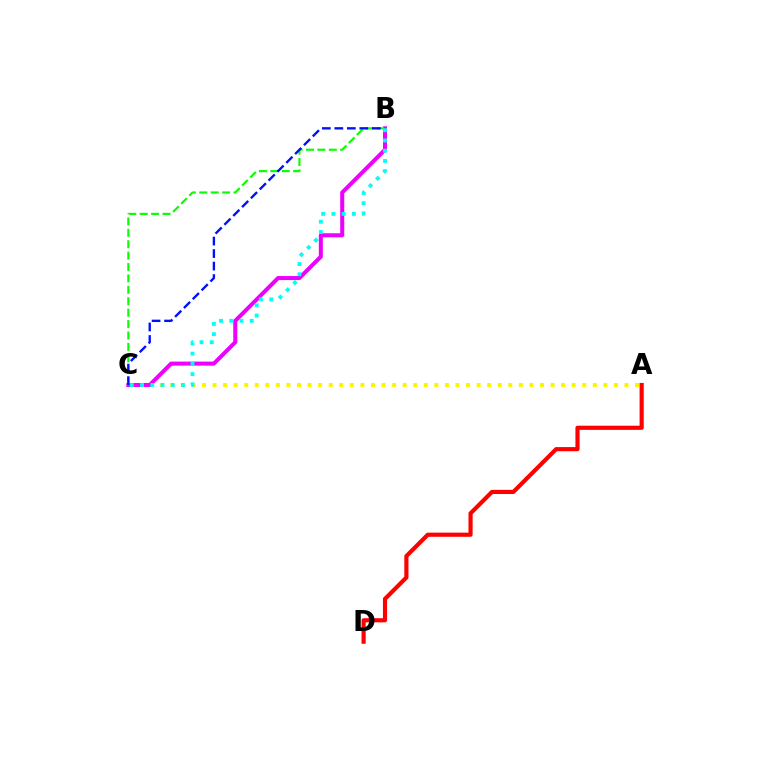{('A', 'C'): [{'color': '#fcf500', 'line_style': 'dotted', 'thickness': 2.87}], ('B', 'C'): [{'color': '#ee00ff', 'line_style': 'solid', 'thickness': 2.91}, {'color': '#08ff00', 'line_style': 'dashed', 'thickness': 1.55}, {'color': '#0010ff', 'line_style': 'dashed', 'thickness': 1.7}, {'color': '#00fff6', 'line_style': 'dotted', 'thickness': 2.78}], ('A', 'D'): [{'color': '#ff0000', 'line_style': 'solid', 'thickness': 2.99}]}